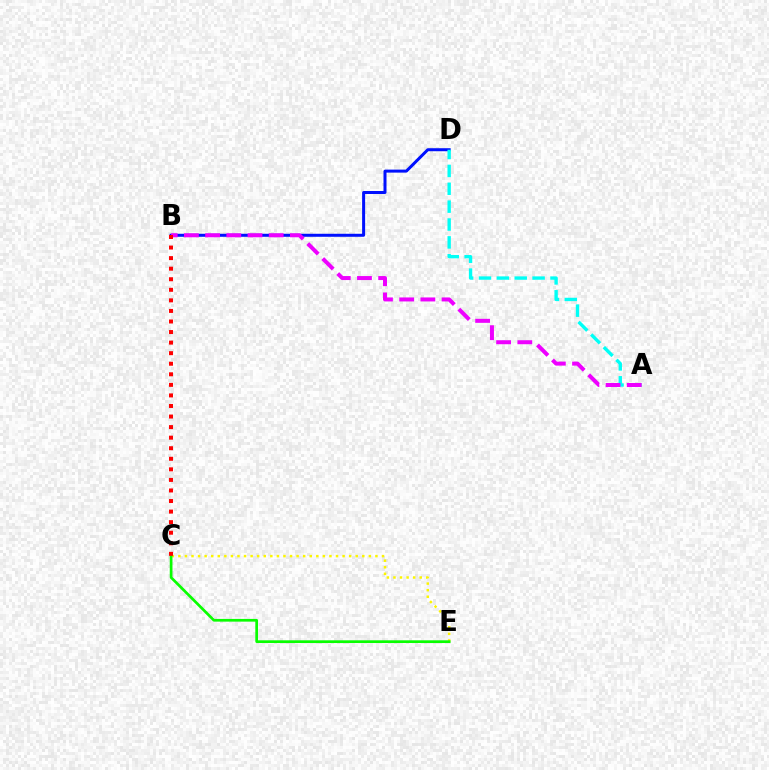{('B', 'D'): [{'color': '#0010ff', 'line_style': 'solid', 'thickness': 2.17}], ('C', 'E'): [{'color': '#fcf500', 'line_style': 'dotted', 'thickness': 1.78}, {'color': '#08ff00', 'line_style': 'solid', 'thickness': 1.95}], ('A', 'D'): [{'color': '#00fff6', 'line_style': 'dashed', 'thickness': 2.43}], ('A', 'B'): [{'color': '#ee00ff', 'line_style': 'dashed', 'thickness': 2.88}], ('B', 'C'): [{'color': '#ff0000', 'line_style': 'dotted', 'thickness': 2.87}]}